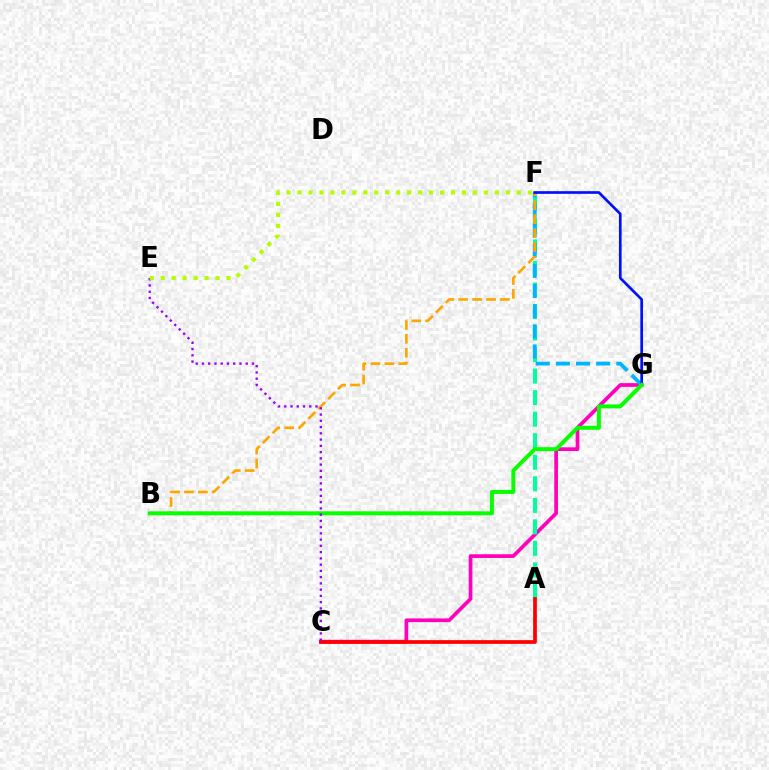{('C', 'G'): [{'color': '#ff00bd', 'line_style': 'solid', 'thickness': 2.67}], ('A', 'F'): [{'color': '#00ff9d', 'line_style': 'dashed', 'thickness': 2.93}], ('F', 'G'): [{'color': '#00b5ff', 'line_style': 'dashed', 'thickness': 2.74}, {'color': '#0010ff', 'line_style': 'solid', 'thickness': 1.94}], ('B', 'F'): [{'color': '#ffa500', 'line_style': 'dashed', 'thickness': 1.89}], ('A', 'C'): [{'color': '#ff0000', 'line_style': 'solid', 'thickness': 2.67}], ('B', 'G'): [{'color': '#08ff00', 'line_style': 'solid', 'thickness': 2.87}], ('C', 'E'): [{'color': '#9b00ff', 'line_style': 'dotted', 'thickness': 1.7}], ('E', 'F'): [{'color': '#b3ff00', 'line_style': 'dotted', 'thickness': 2.98}]}